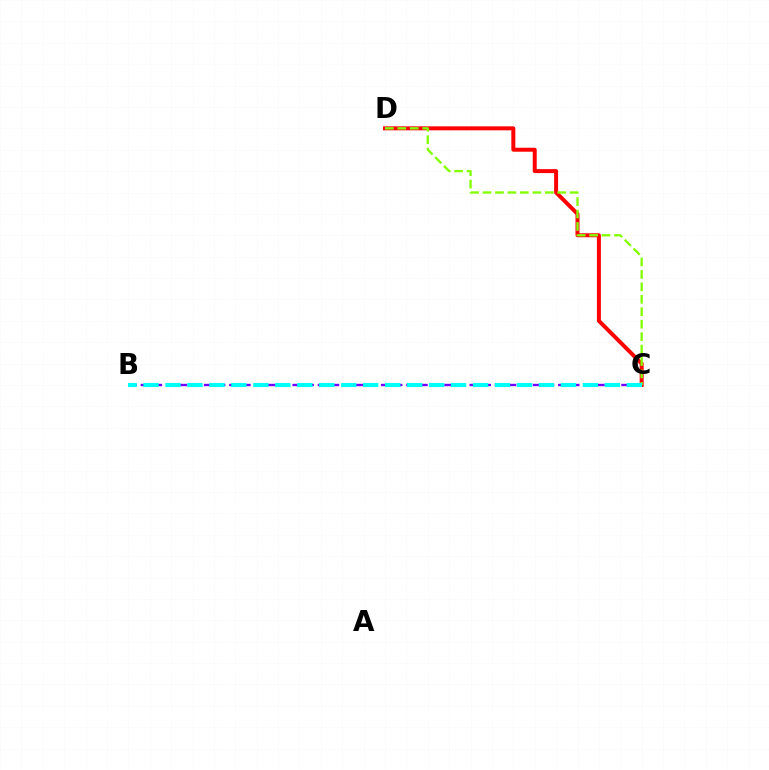{('B', 'C'): [{'color': '#7200ff', 'line_style': 'dashed', 'thickness': 1.72}, {'color': '#00fff6', 'line_style': 'dashed', 'thickness': 2.98}], ('C', 'D'): [{'color': '#ff0000', 'line_style': 'solid', 'thickness': 2.87}, {'color': '#84ff00', 'line_style': 'dashed', 'thickness': 1.69}]}